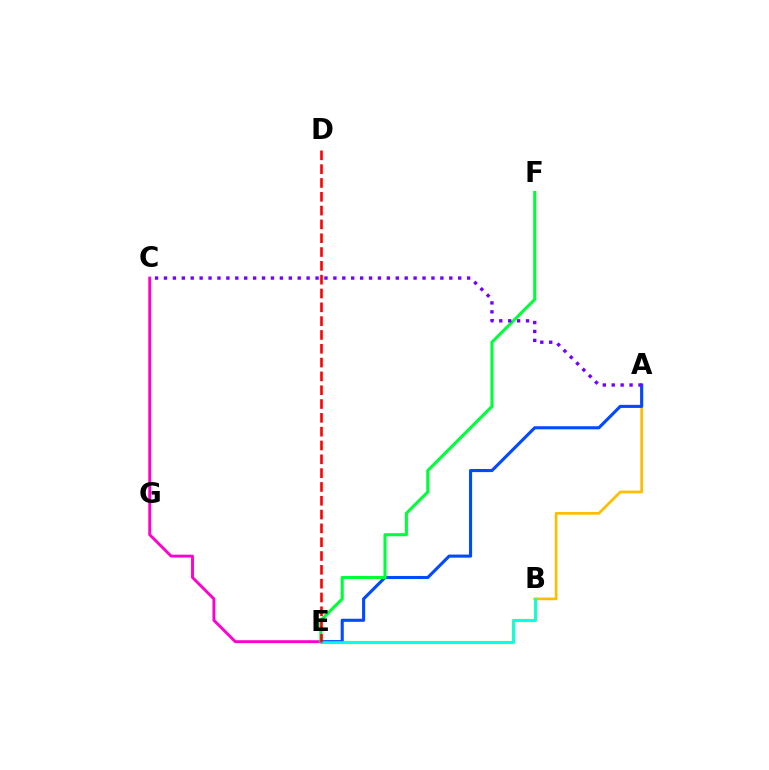{('A', 'B'): [{'color': '#ffbd00', 'line_style': 'solid', 'thickness': 1.95}], ('B', 'E'): [{'color': '#84ff00', 'line_style': 'solid', 'thickness': 2.28}, {'color': '#00fff6', 'line_style': 'solid', 'thickness': 1.85}], ('A', 'E'): [{'color': '#004bff', 'line_style': 'solid', 'thickness': 2.23}], ('C', 'E'): [{'color': '#ff00cf', 'line_style': 'solid', 'thickness': 2.08}], ('E', 'F'): [{'color': '#00ff39', 'line_style': 'solid', 'thickness': 2.21}], ('D', 'E'): [{'color': '#ff0000', 'line_style': 'dashed', 'thickness': 1.88}], ('A', 'C'): [{'color': '#7200ff', 'line_style': 'dotted', 'thickness': 2.42}]}